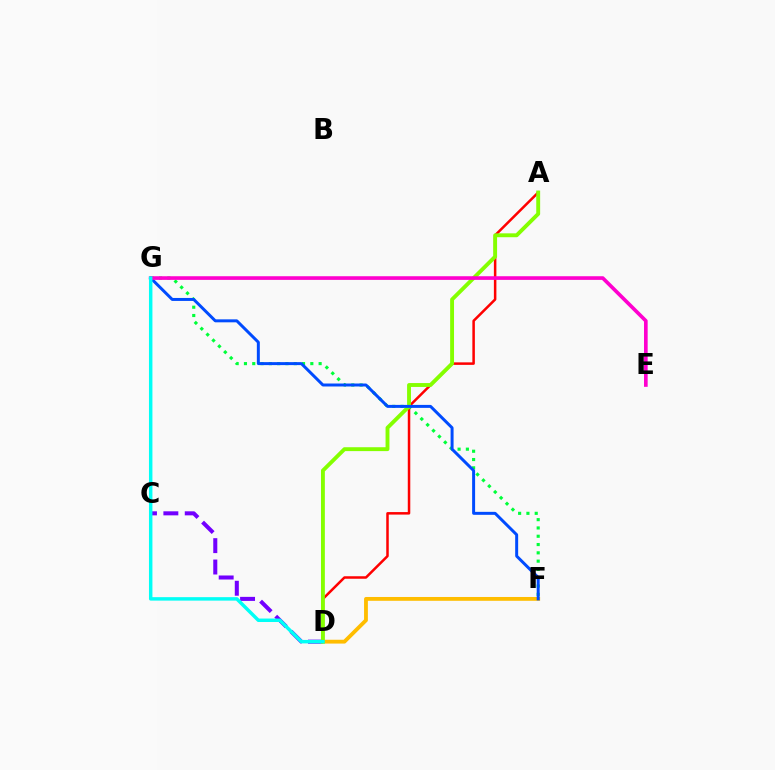{('A', 'D'): [{'color': '#ff0000', 'line_style': 'solid', 'thickness': 1.81}, {'color': '#84ff00', 'line_style': 'solid', 'thickness': 2.79}], ('C', 'D'): [{'color': '#7200ff', 'line_style': 'dashed', 'thickness': 2.9}], ('D', 'F'): [{'color': '#ffbd00', 'line_style': 'solid', 'thickness': 2.75}], ('F', 'G'): [{'color': '#00ff39', 'line_style': 'dotted', 'thickness': 2.25}, {'color': '#004bff', 'line_style': 'solid', 'thickness': 2.14}], ('E', 'G'): [{'color': '#ff00cf', 'line_style': 'solid', 'thickness': 2.63}], ('D', 'G'): [{'color': '#00fff6', 'line_style': 'solid', 'thickness': 2.49}]}